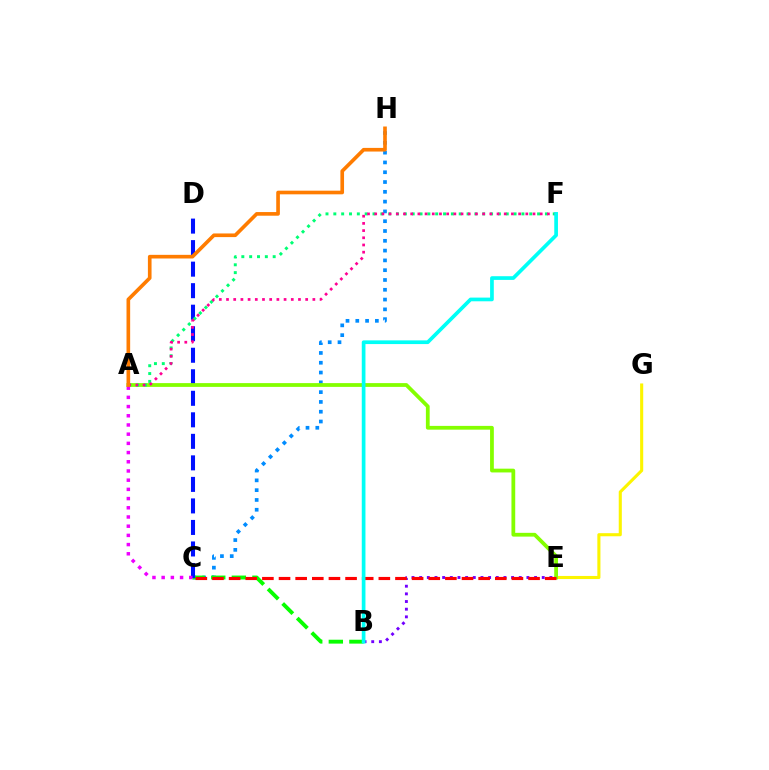{('C', 'H'): [{'color': '#008cff', 'line_style': 'dotted', 'thickness': 2.66}], ('E', 'G'): [{'color': '#fcf500', 'line_style': 'solid', 'thickness': 2.22}], ('B', 'C'): [{'color': '#08ff00', 'line_style': 'dashed', 'thickness': 2.8}], ('C', 'D'): [{'color': '#0010ff', 'line_style': 'dashed', 'thickness': 2.92}], ('B', 'E'): [{'color': '#7200ff', 'line_style': 'dotted', 'thickness': 2.08}], ('A', 'E'): [{'color': '#84ff00', 'line_style': 'solid', 'thickness': 2.72}], ('A', 'F'): [{'color': '#00ff74', 'line_style': 'dotted', 'thickness': 2.13}, {'color': '#ff0094', 'line_style': 'dotted', 'thickness': 1.96}], ('C', 'E'): [{'color': '#ff0000', 'line_style': 'dashed', 'thickness': 2.26}], ('A', 'C'): [{'color': '#ee00ff', 'line_style': 'dotted', 'thickness': 2.5}], ('A', 'H'): [{'color': '#ff7c00', 'line_style': 'solid', 'thickness': 2.63}], ('B', 'F'): [{'color': '#00fff6', 'line_style': 'solid', 'thickness': 2.66}]}